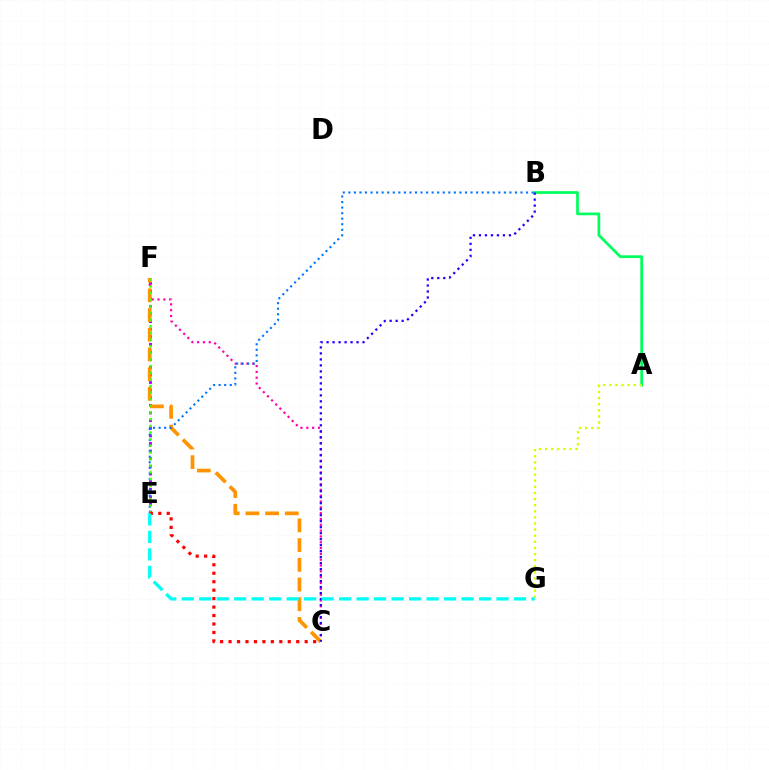{('E', 'F'): [{'color': '#b900ff', 'line_style': 'dotted', 'thickness': 2.07}, {'color': '#3dff00', 'line_style': 'dotted', 'thickness': 1.8}], ('C', 'F'): [{'color': '#ff00ac', 'line_style': 'dotted', 'thickness': 1.58}, {'color': '#ff9400', 'line_style': 'dashed', 'thickness': 2.68}], ('B', 'E'): [{'color': '#0074ff', 'line_style': 'dotted', 'thickness': 1.51}], ('A', 'B'): [{'color': '#00ff5c', 'line_style': 'solid', 'thickness': 1.97}], ('A', 'G'): [{'color': '#d1ff00', 'line_style': 'dotted', 'thickness': 1.66}], ('B', 'C'): [{'color': '#2500ff', 'line_style': 'dotted', 'thickness': 1.63}], ('C', 'E'): [{'color': '#ff0000', 'line_style': 'dotted', 'thickness': 2.3}], ('E', 'G'): [{'color': '#00fff6', 'line_style': 'dashed', 'thickness': 2.38}]}